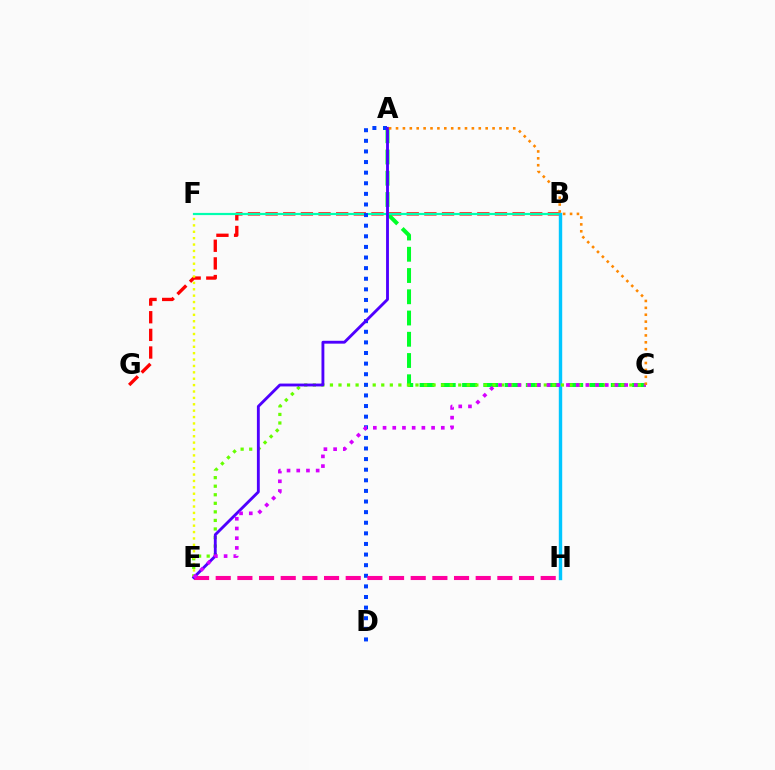{('B', 'G'): [{'color': '#ff0000', 'line_style': 'dashed', 'thickness': 2.4}], ('A', 'C'): [{'color': '#00ff27', 'line_style': 'dashed', 'thickness': 2.89}, {'color': '#ff8800', 'line_style': 'dotted', 'thickness': 1.87}], ('B', 'F'): [{'color': '#00ffaf', 'line_style': 'solid', 'thickness': 1.58}], ('B', 'H'): [{'color': '#00c7ff', 'line_style': 'solid', 'thickness': 2.45}], ('C', 'E'): [{'color': '#66ff00', 'line_style': 'dotted', 'thickness': 2.32}, {'color': '#d600ff', 'line_style': 'dotted', 'thickness': 2.64}], ('A', 'D'): [{'color': '#003fff', 'line_style': 'dotted', 'thickness': 2.88}], ('E', 'H'): [{'color': '#ff00a0', 'line_style': 'dashed', 'thickness': 2.94}], ('E', 'F'): [{'color': '#eeff00', 'line_style': 'dotted', 'thickness': 1.74}], ('A', 'E'): [{'color': '#4f00ff', 'line_style': 'solid', 'thickness': 2.06}]}